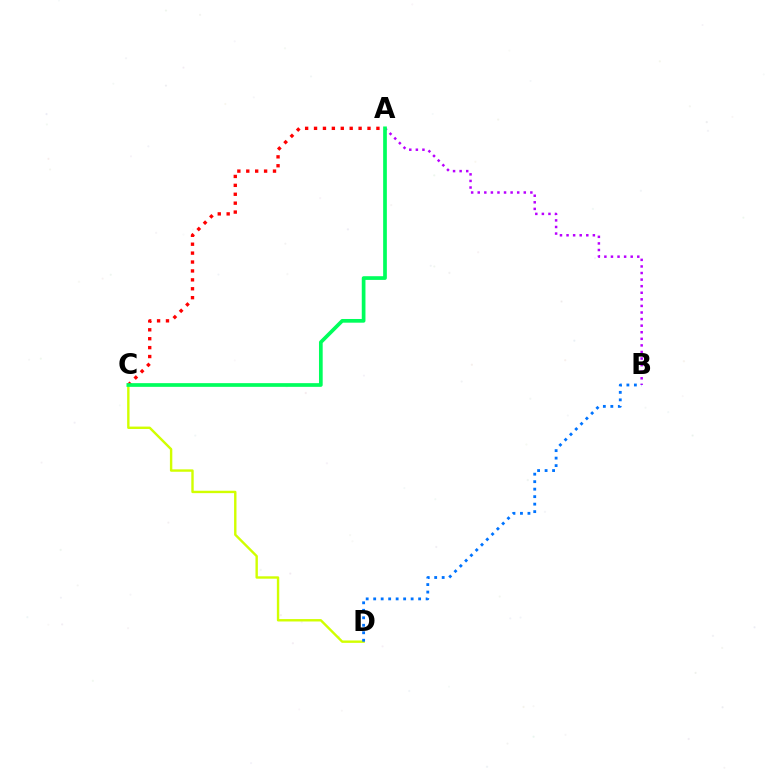{('C', 'D'): [{'color': '#d1ff00', 'line_style': 'solid', 'thickness': 1.73}], ('A', 'B'): [{'color': '#b900ff', 'line_style': 'dotted', 'thickness': 1.79}], ('A', 'C'): [{'color': '#ff0000', 'line_style': 'dotted', 'thickness': 2.42}, {'color': '#00ff5c', 'line_style': 'solid', 'thickness': 2.66}], ('B', 'D'): [{'color': '#0074ff', 'line_style': 'dotted', 'thickness': 2.04}]}